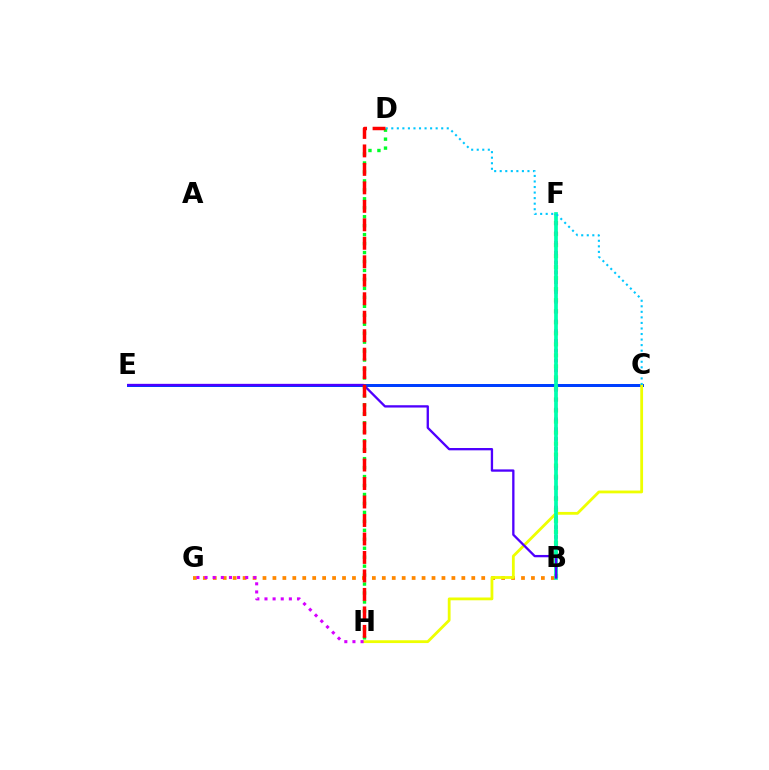{('C', 'E'): [{'color': '#003fff', 'line_style': 'solid', 'thickness': 2.15}], ('D', 'H'): [{'color': '#00ff27', 'line_style': 'dotted', 'thickness': 2.43}, {'color': '#ff0000', 'line_style': 'dashed', 'thickness': 2.51}], ('B', 'F'): [{'color': '#66ff00', 'line_style': 'dotted', 'thickness': 3.0}, {'color': '#ff00a0', 'line_style': 'dotted', 'thickness': 2.66}, {'color': '#00ffaf', 'line_style': 'solid', 'thickness': 2.68}], ('B', 'G'): [{'color': '#ff8800', 'line_style': 'dotted', 'thickness': 2.7}], ('C', 'H'): [{'color': '#eeff00', 'line_style': 'solid', 'thickness': 2.02}], ('C', 'D'): [{'color': '#00c7ff', 'line_style': 'dotted', 'thickness': 1.51}], ('G', 'H'): [{'color': '#d600ff', 'line_style': 'dotted', 'thickness': 2.21}], ('B', 'E'): [{'color': '#4f00ff', 'line_style': 'solid', 'thickness': 1.67}]}